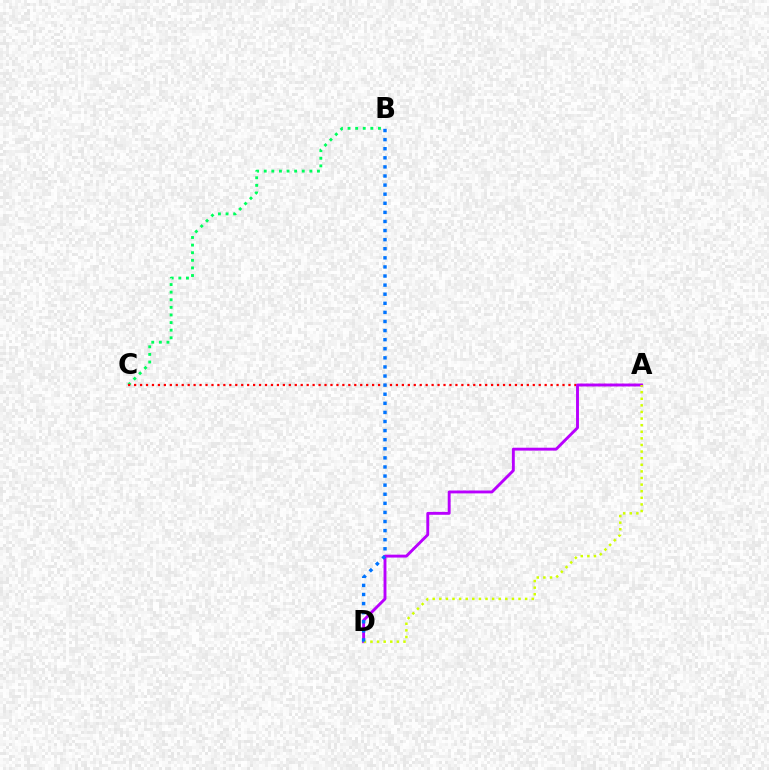{('B', 'C'): [{'color': '#00ff5c', 'line_style': 'dotted', 'thickness': 2.07}], ('A', 'C'): [{'color': '#ff0000', 'line_style': 'dotted', 'thickness': 1.62}], ('A', 'D'): [{'color': '#b900ff', 'line_style': 'solid', 'thickness': 2.09}, {'color': '#d1ff00', 'line_style': 'dotted', 'thickness': 1.79}], ('B', 'D'): [{'color': '#0074ff', 'line_style': 'dotted', 'thickness': 2.47}]}